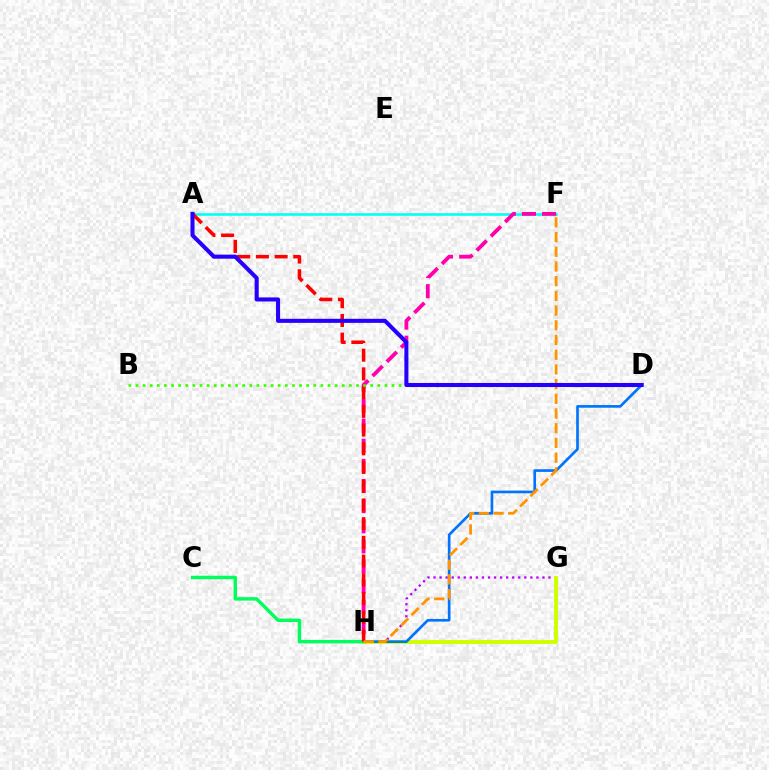{('G', 'H'): [{'color': '#b900ff', 'line_style': 'dotted', 'thickness': 1.64}, {'color': '#d1ff00', 'line_style': 'solid', 'thickness': 2.83}], ('A', 'F'): [{'color': '#00fff6', 'line_style': 'solid', 'thickness': 1.86}], ('F', 'H'): [{'color': '#ff00ac', 'line_style': 'dashed', 'thickness': 2.73}, {'color': '#ff9400', 'line_style': 'dashed', 'thickness': 2.0}], ('D', 'H'): [{'color': '#0074ff', 'line_style': 'solid', 'thickness': 1.92}], ('C', 'H'): [{'color': '#00ff5c', 'line_style': 'solid', 'thickness': 2.47}], ('A', 'H'): [{'color': '#ff0000', 'line_style': 'dashed', 'thickness': 2.54}], ('B', 'D'): [{'color': '#3dff00', 'line_style': 'dotted', 'thickness': 1.93}], ('A', 'D'): [{'color': '#2500ff', 'line_style': 'solid', 'thickness': 2.93}]}